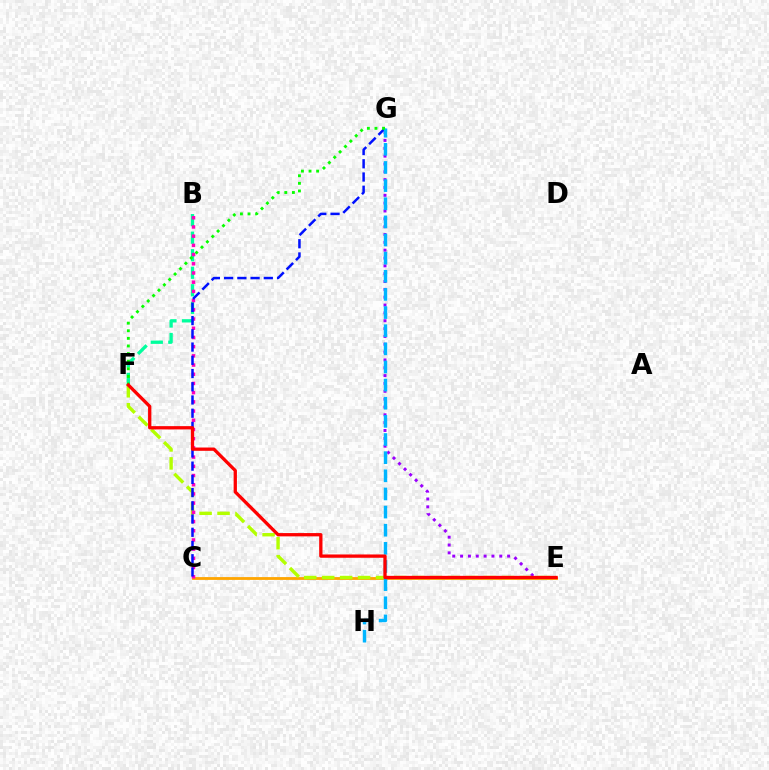{('B', 'F'): [{'color': '#00ff9d', 'line_style': 'dashed', 'thickness': 2.38}], ('E', 'G'): [{'color': '#9b00ff', 'line_style': 'dotted', 'thickness': 2.13}], ('C', 'E'): [{'color': '#ffa500', 'line_style': 'solid', 'thickness': 2.02}], ('E', 'F'): [{'color': '#b3ff00', 'line_style': 'dashed', 'thickness': 2.44}, {'color': '#ff0000', 'line_style': 'solid', 'thickness': 2.37}], ('B', 'C'): [{'color': '#ff00bd', 'line_style': 'dotted', 'thickness': 2.5}], ('C', 'G'): [{'color': '#0010ff', 'line_style': 'dashed', 'thickness': 1.8}], ('G', 'H'): [{'color': '#00b5ff', 'line_style': 'dashed', 'thickness': 2.46}], ('F', 'G'): [{'color': '#08ff00', 'line_style': 'dotted', 'thickness': 2.07}]}